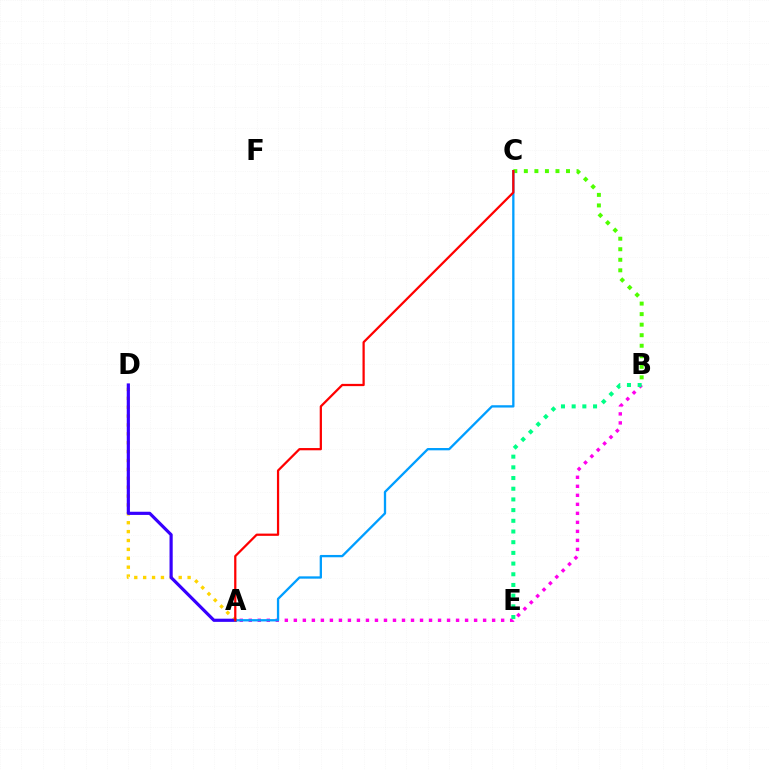{('B', 'C'): [{'color': '#4fff00', 'line_style': 'dotted', 'thickness': 2.86}], ('A', 'D'): [{'color': '#ffd500', 'line_style': 'dotted', 'thickness': 2.41}, {'color': '#3700ff', 'line_style': 'solid', 'thickness': 2.29}], ('A', 'B'): [{'color': '#ff00ed', 'line_style': 'dotted', 'thickness': 2.45}], ('B', 'E'): [{'color': '#00ff86', 'line_style': 'dotted', 'thickness': 2.91}], ('A', 'C'): [{'color': '#009eff', 'line_style': 'solid', 'thickness': 1.66}, {'color': '#ff0000', 'line_style': 'solid', 'thickness': 1.62}]}